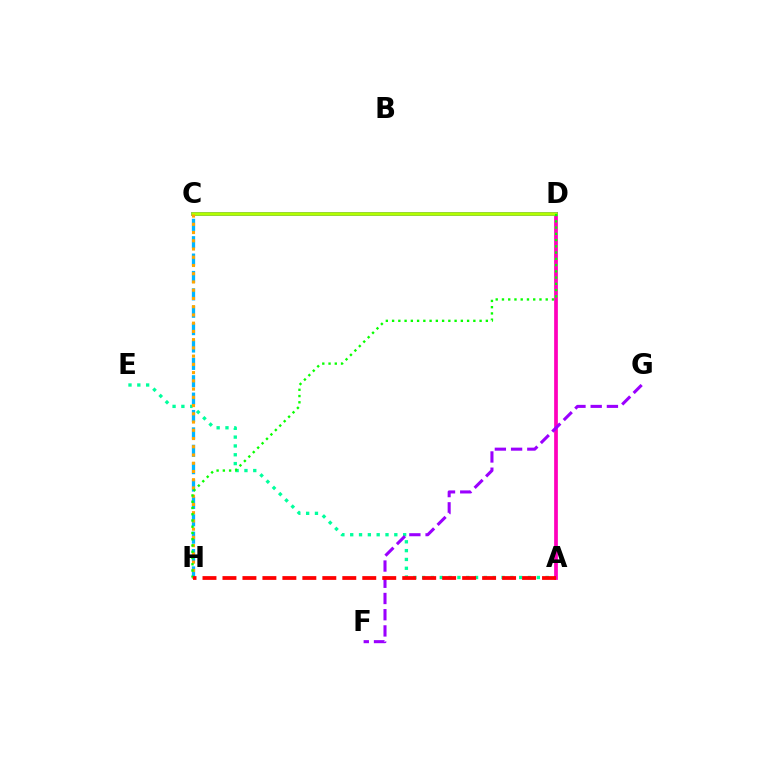{('A', 'E'): [{'color': '#00ff9d', 'line_style': 'dotted', 'thickness': 2.4}], ('A', 'D'): [{'color': '#ff00bd', 'line_style': 'solid', 'thickness': 2.68}], ('C', 'H'): [{'color': '#00b5ff', 'line_style': 'dashed', 'thickness': 2.36}, {'color': '#ffa500', 'line_style': 'dotted', 'thickness': 2.24}], ('F', 'G'): [{'color': '#9b00ff', 'line_style': 'dashed', 'thickness': 2.2}], ('C', 'D'): [{'color': '#0010ff', 'line_style': 'solid', 'thickness': 2.59}, {'color': '#b3ff00', 'line_style': 'solid', 'thickness': 2.59}], ('D', 'H'): [{'color': '#08ff00', 'line_style': 'dotted', 'thickness': 1.7}], ('A', 'H'): [{'color': '#ff0000', 'line_style': 'dashed', 'thickness': 2.71}]}